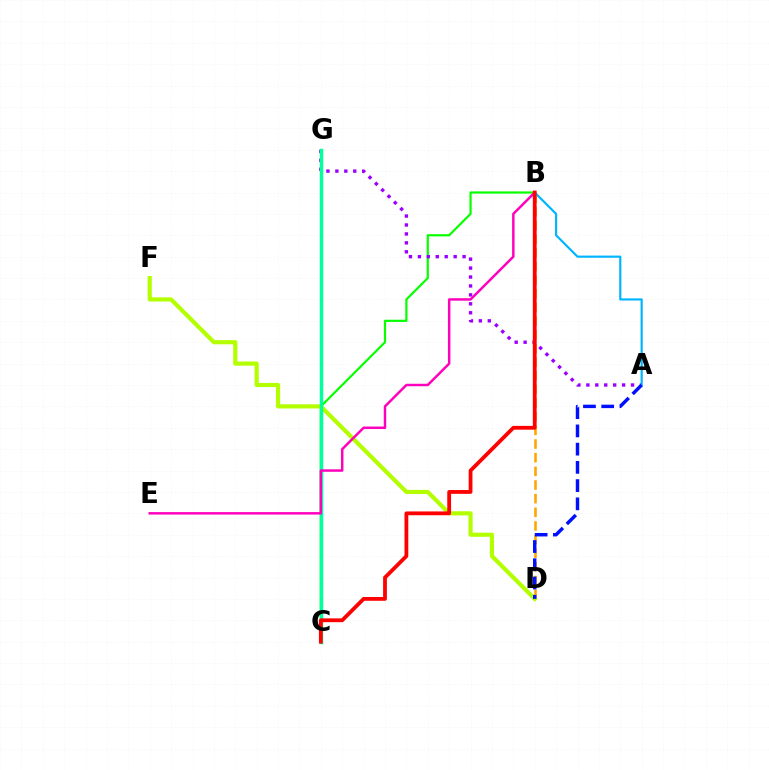{('B', 'C'): [{'color': '#08ff00', 'line_style': 'solid', 'thickness': 1.59}, {'color': '#ff0000', 'line_style': 'solid', 'thickness': 2.73}], ('B', 'D'): [{'color': '#ffa500', 'line_style': 'dashed', 'thickness': 1.85}], ('A', 'G'): [{'color': '#9b00ff', 'line_style': 'dotted', 'thickness': 2.43}], ('A', 'B'): [{'color': '#00b5ff', 'line_style': 'solid', 'thickness': 1.56}], ('D', 'F'): [{'color': '#b3ff00', 'line_style': 'solid', 'thickness': 2.99}], ('C', 'G'): [{'color': '#00ff9d', 'line_style': 'solid', 'thickness': 2.49}], ('A', 'D'): [{'color': '#0010ff', 'line_style': 'dashed', 'thickness': 2.48}], ('B', 'E'): [{'color': '#ff00bd', 'line_style': 'solid', 'thickness': 1.78}]}